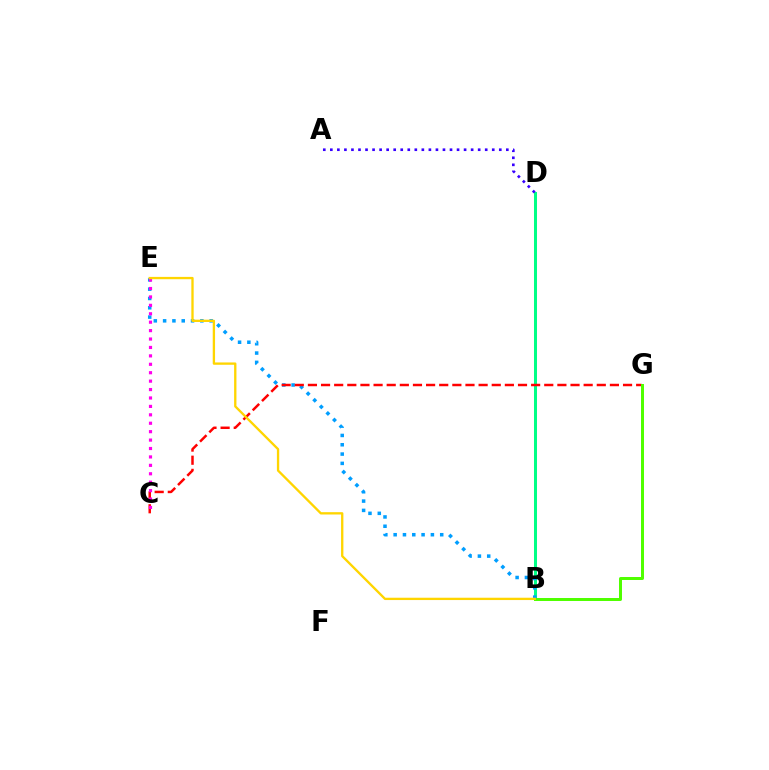{('B', 'D'): [{'color': '#00ff86', 'line_style': 'solid', 'thickness': 2.17}], ('B', 'E'): [{'color': '#009eff', 'line_style': 'dotted', 'thickness': 2.53}, {'color': '#ffd500', 'line_style': 'solid', 'thickness': 1.68}], ('C', 'G'): [{'color': '#ff0000', 'line_style': 'dashed', 'thickness': 1.78}], ('C', 'E'): [{'color': '#ff00ed', 'line_style': 'dotted', 'thickness': 2.29}], ('B', 'G'): [{'color': '#4fff00', 'line_style': 'solid', 'thickness': 2.15}], ('A', 'D'): [{'color': '#3700ff', 'line_style': 'dotted', 'thickness': 1.91}]}